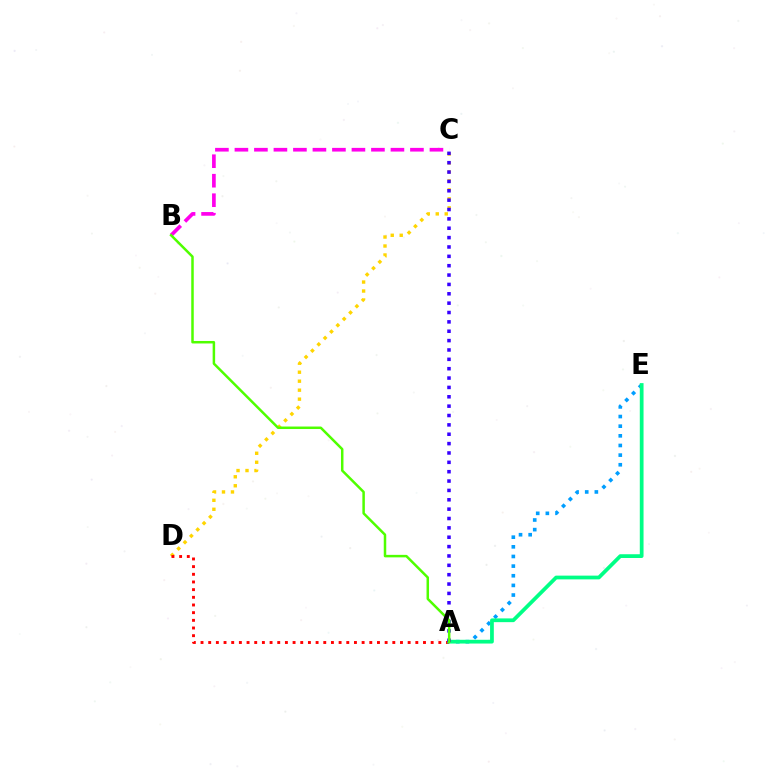{('C', 'D'): [{'color': '#ffd500', 'line_style': 'dotted', 'thickness': 2.44}], ('A', 'E'): [{'color': '#009eff', 'line_style': 'dotted', 'thickness': 2.62}, {'color': '#00ff86', 'line_style': 'solid', 'thickness': 2.7}], ('B', 'C'): [{'color': '#ff00ed', 'line_style': 'dashed', 'thickness': 2.65}], ('A', 'D'): [{'color': '#ff0000', 'line_style': 'dotted', 'thickness': 2.08}], ('A', 'C'): [{'color': '#3700ff', 'line_style': 'dotted', 'thickness': 2.54}], ('A', 'B'): [{'color': '#4fff00', 'line_style': 'solid', 'thickness': 1.8}]}